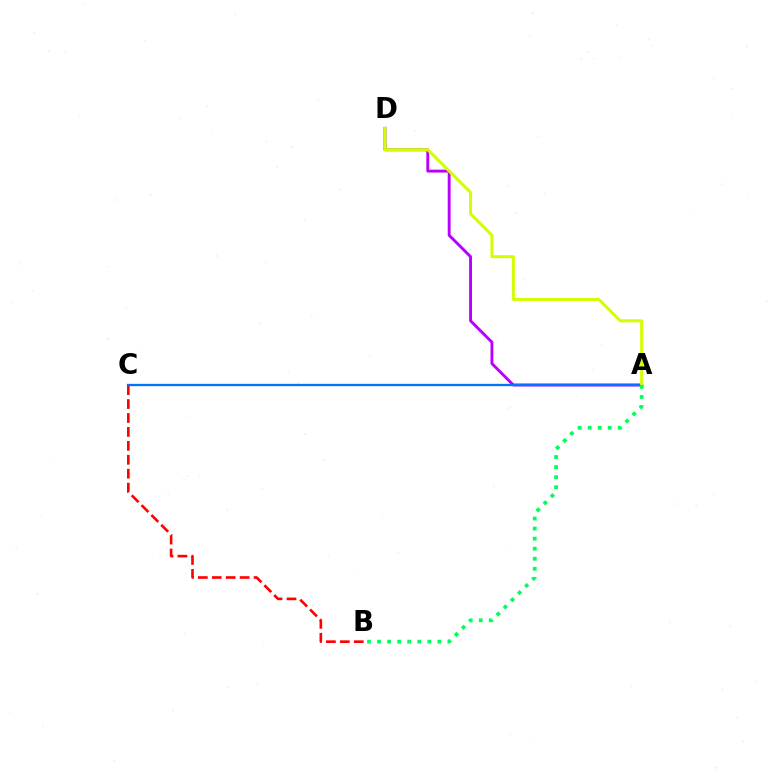{('B', 'C'): [{'color': '#ff0000', 'line_style': 'dashed', 'thickness': 1.89}], ('A', 'D'): [{'color': '#b900ff', 'line_style': 'solid', 'thickness': 2.08}, {'color': '#d1ff00', 'line_style': 'solid', 'thickness': 2.15}], ('A', 'C'): [{'color': '#0074ff', 'line_style': 'solid', 'thickness': 1.66}], ('A', 'B'): [{'color': '#00ff5c', 'line_style': 'dotted', 'thickness': 2.73}]}